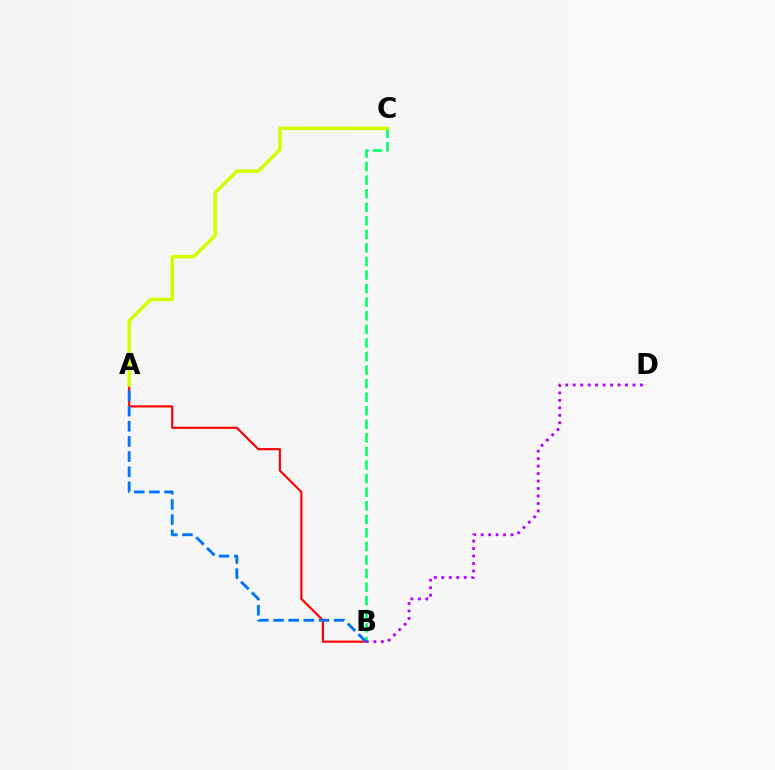{('A', 'B'): [{'color': '#ff0000', 'line_style': 'solid', 'thickness': 1.54}, {'color': '#0074ff', 'line_style': 'dashed', 'thickness': 2.06}], ('B', 'C'): [{'color': '#00ff5c', 'line_style': 'dashed', 'thickness': 1.84}], ('B', 'D'): [{'color': '#b900ff', 'line_style': 'dotted', 'thickness': 2.03}], ('A', 'C'): [{'color': '#d1ff00', 'line_style': 'solid', 'thickness': 2.53}]}